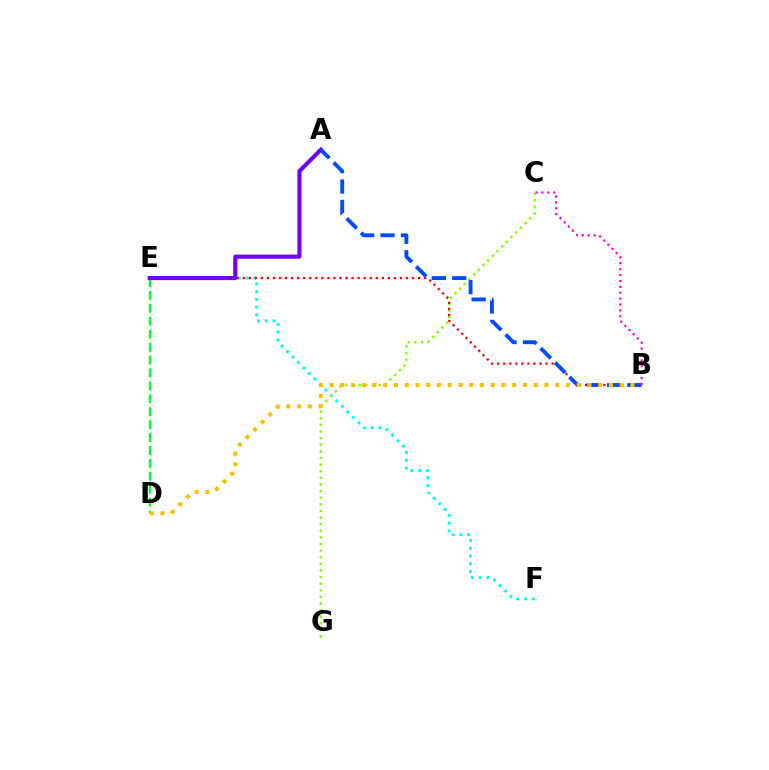{('E', 'F'): [{'color': '#00fff6', 'line_style': 'dotted', 'thickness': 2.11}], ('C', 'G'): [{'color': '#84ff00', 'line_style': 'dotted', 'thickness': 1.8}], ('B', 'E'): [{'color': '#ff0000', 'line_style': 'dotted', 'thickness': 1.64}], ('D', 'E'): [{'color': '#00ff39', 'line_style': 'dashed', 'thickness': 1.76}], ('A', 'E'): [{'color': '#7200ff', 'line_style': 'solid', 'thickness': 2.97}], ('A', 'B'): [{'color': '#004bff', 'line_style': 'dashed', 'thickness': 2.77}], ('B', 'D'): [{'color': '#ffbd00', 'line_style': 'dotted', 'thickness': 2.92}], ('B', 'C'): [{'color': '#ff00cf', 'line_style': 'dotted', 'thickness': 1.6}]}